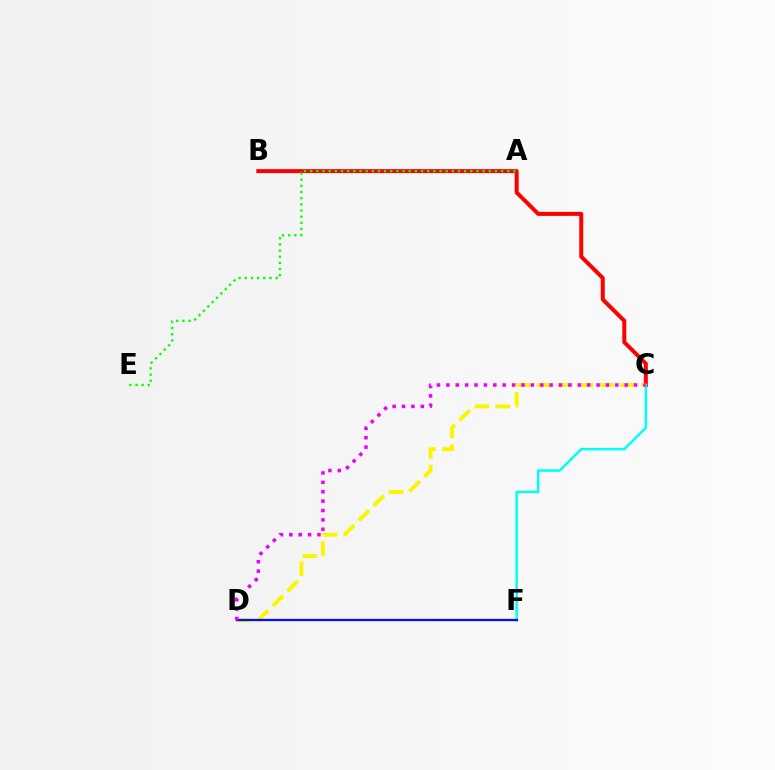{('B', 'C'): [{'color': '#ff0000', 'line_style': 'solid', 'thickness': 2.88}], ('C', 'F'): [{'color': '#00fff6', 'line_style': 'solid', 'thickness': 1.8}], ('A', 'E'): [{'color': '#08ff00', 'line_style': 'dotted', 'thickness': 1.67}], ('C', 'D'): [{'color': '#fcf500', 'line_style': 'dashed', 'thickness': 2.84}, {'color': '#ee00ff', 'line_style': 'dotted', 'thickness': 2.55}], ('D', 'F'): [{'color': '#0010ff', 'line_style': 'solid', 'thickness': 1.63}]}